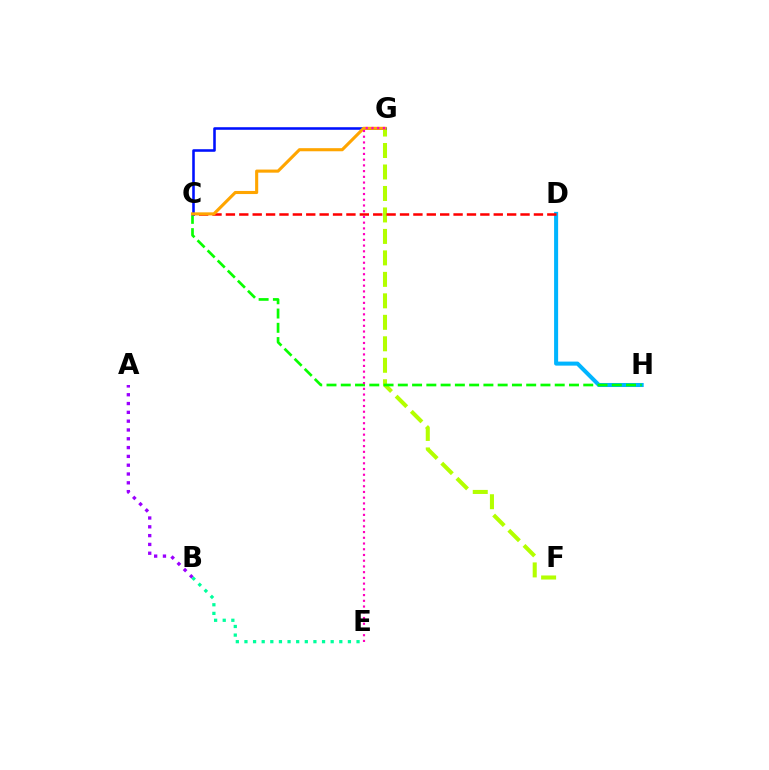{('A', 'B'): [{'color': '#9b00ff', 'line_style': 'dotted', 'thickness': 2.39}], ('D', 'H'): [{'color': '#00b5ff', 'line_style': 'solid', 'thickness': 2.9}], ('F', 'G'): [{'color': '#b3ff00', 'line_style': 'dashed', 'thickness': 2.92}], ('C', 'D'): [{'color': '#ff0000', 'line_style': 'dashed', 'thickness': 1.82}], ('C', 'H'): [{'color': '#08ff00', 'line_style': 'dashed', 'thickness': 1.94}], ('B', 'E'): [{'color': '#00ff9d', 'line_style': 'dotted', 'thickness': 2.34}], ('C', 'G'): [{'color': '#0010ff', 'line_style': 'solid', 'thickness': 1.85}, {'color': '#ffa500', 'line_style': 'solid', 'thickness': 2.23}], ('E', 'G'): [{'color': '#ff00bd', 'line_style': 'dotted', 'thickness': 1.56}]}